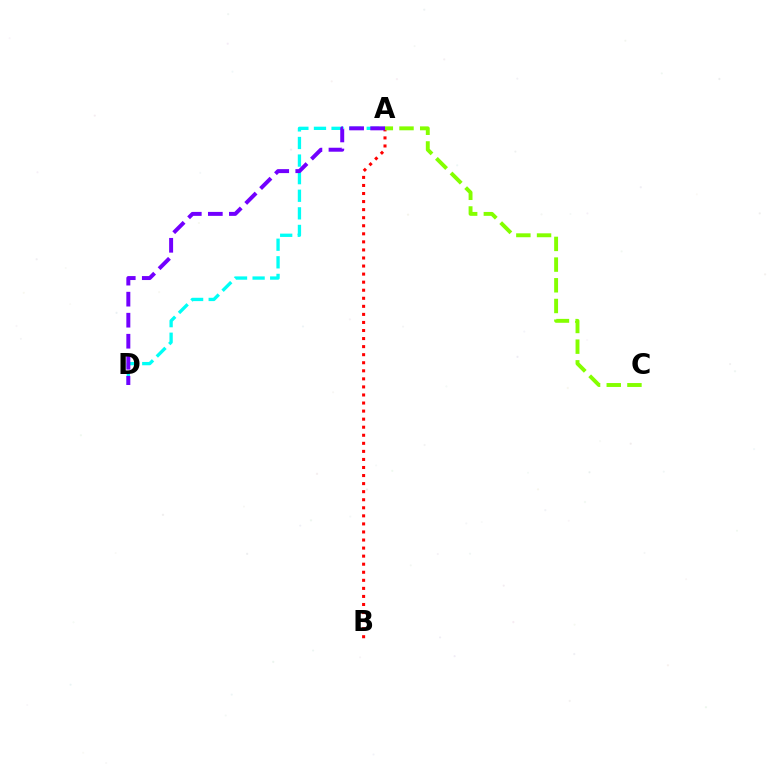{('A', 'D'): [{'color': '#00fff6', 'line_style': 'dashed', 'thickness': 2.39}, {'color': '#7200ff', 'line_style': 'dashed', 'thickness': 2.86}], ('A', 'B'): [{'color': '#ff0000', 'line_style': 'dotted', 'thickness': 2.19}], ('A', 'C'): [{'color': '#84ff00', 'line_style': 'dashed', 'thickness': 2.81}]}